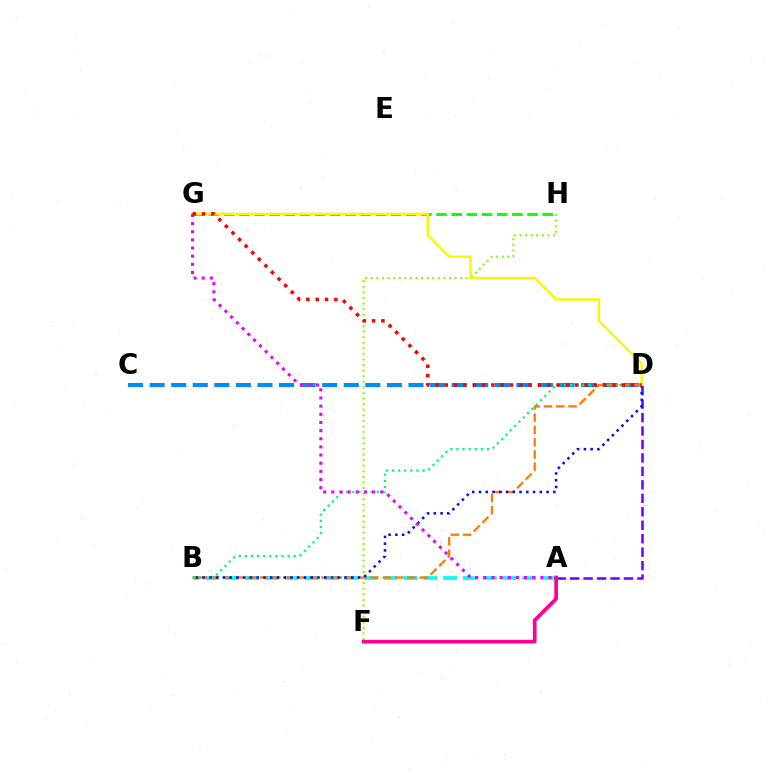{('C', 'D'): [{'color': '#008cff', 'line_style': 'dashed', 'thickness': 2.93}], ('A', 'B'): [{'color': '#00fff6', 'line_style': 'dashed', 'thickness': 2.69}], ('F', 'H'): [{'color': '#84ff00', 'line_style': 'dotted', 'thickness': 1.52}], ('B', 'D'): [{'color': '#00ff74', 'line_style': 'dotted', 'thickness': 1.66}, {'color': '#ff7c00', 'line_style': 'dashed', 'thickness': 1.67}, {'color': '#0010ff', 'line_style': 'dotted', 'thickness': 1.84}], ('A', 'D'): [{'color': '#7200ff', 'line_style': 'dashed', 'thickness': 1.83}], ('G', 'H'): [{'color': '#08ff00', 'line_style': 'dashed', 'thickness': 2.06}], ('D', 'G'): [{'color': '#fcf500', 'line_style': 'solid', 'thickness': 1.73}, {'color': '#ff0000', 'line_style': 'dotted', 'thickness': 2.53}], ('A', 'G'): [{'color': '#ee00ff', 'line_style': 'dotted', 'thickness': 2.21}], ('A', 'F'): [{'color': '#ff0094', 'line_style': 'solid', 'thickness': 2.66}]}